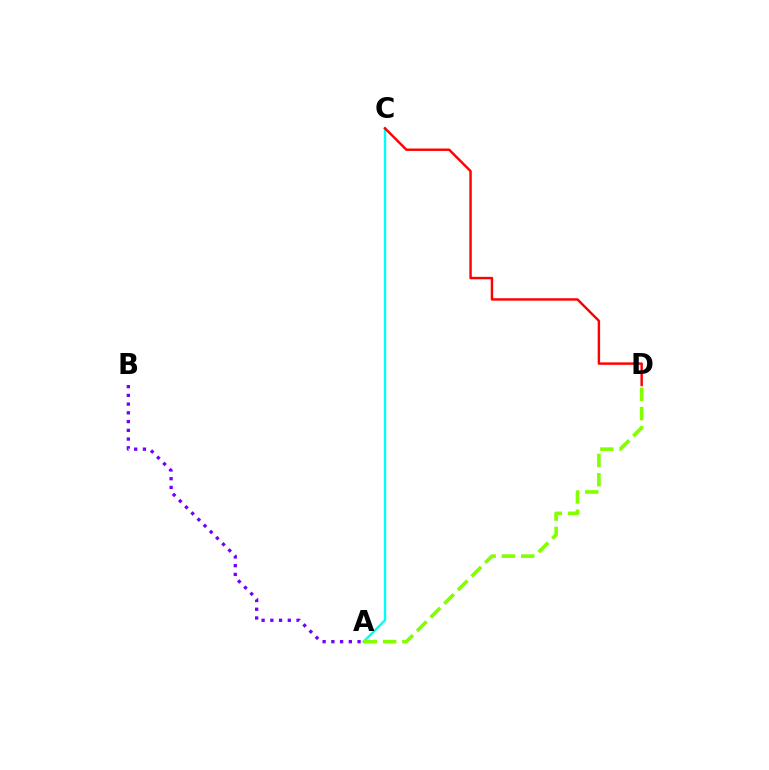{('A', 'C'): [{'color': '#00fff6', 'line_style': 'solid', 'thickness': 1.72}], ('C', 'D'): [{'color': '#ff0000', 'line_style': 'solid', 'thickness': 1.75}], ('A', 'D'): [{'color': '#84ff00', 'line_style': 'dashed', 'thickness': 2.62}], ('A', 'B'): [{'color': '#7200ff', 'line_style': 'dotted', 'thickness': 2.37}]}